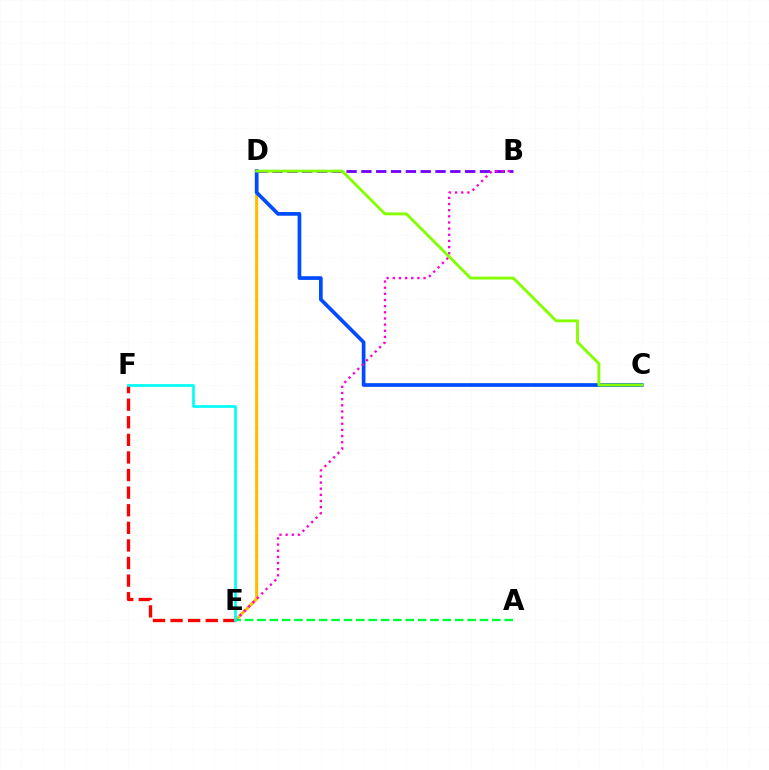{('B', 'D'): [{'color': '#7200ff', 'line_style': 'dashed', 'thickness': 2.01}], ('D', 'E'): [{'color': '#ffbd00', 'line_style': 'solid', 'thickness': 2.22}], ('E', 'F'): [{'color': '#ff0000', 'line_style': 'dashed', 'thickness': 2.39}, {'color': '#00fff6', 'line_style': 'solid', 'thickness': 1.95}], ('A', 'E'): [{'color': '#00ff39', 'line_style': 'dashed', 'thickness': 1.68}], ('C', 'D'): [{'color': '#004bff', 'line_style': 'solid', 'thickness': 2.66}, {'color': '#84ff00', 'line_style': 'solid', 'thickness': 2.07}], ('B', 'E'): [{'color': '#ff00cf', 'line_style': 'dotted', 'thickness': 1.67}]}